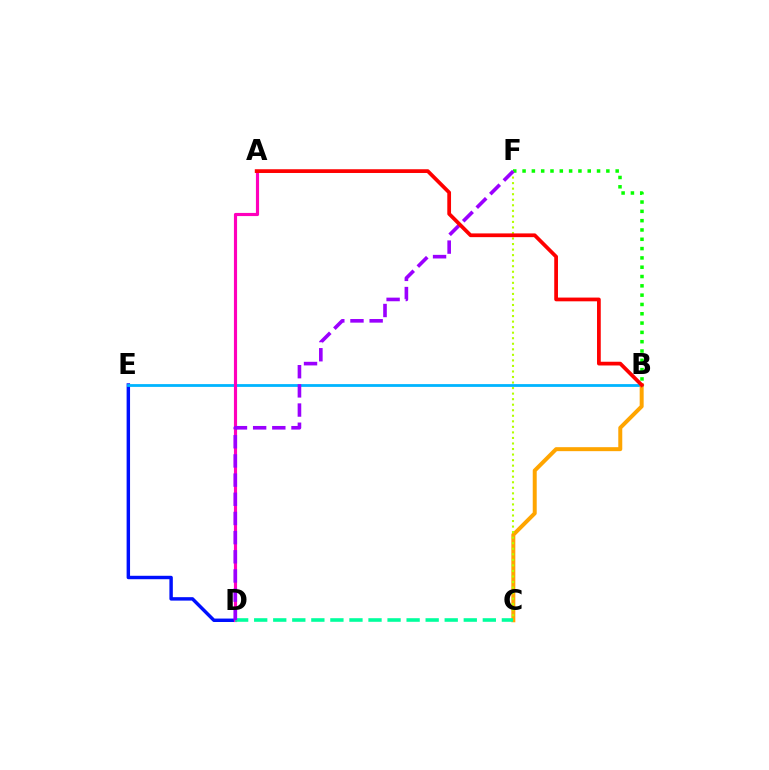{('D', 'E'): [{'color': '#0010ff', 'line_style': 'solid', 'thickness': 2.47}], ('B', 'E'): [{'color': '#00b5ff', 'line_style': 'solid', 'thickness': 2.01}], ('B', 'F'): [{'color': '#08ff00', 'line_style': 'dotted', 'thickness': 2.53}], ('A', 'D'): [{'color': '#ff00bd', 'line_style': 'solid', 'thickness': 2.26}], ('B', 'C'): [{'color': '#ffa500', 'line_style': 'solid', 'thickness': 2.87}], ('C', 'F'): [{'color': '#b3ff00', 'line_style': 'dotted', 'thickness': 1.51}], ('C', 'D'): [{'color': '#00ff9d', 'line_style': 'dashed', 'thickness': 2.59}], ('D', 'F'): [{'color': '#9b00ff', 'line_style': 'dashed', 'thickness': 2.6}], ('A', 'B'): [{'color': '#ff0000', 'line_style': 'solid', 'thickness': 2.69}]}